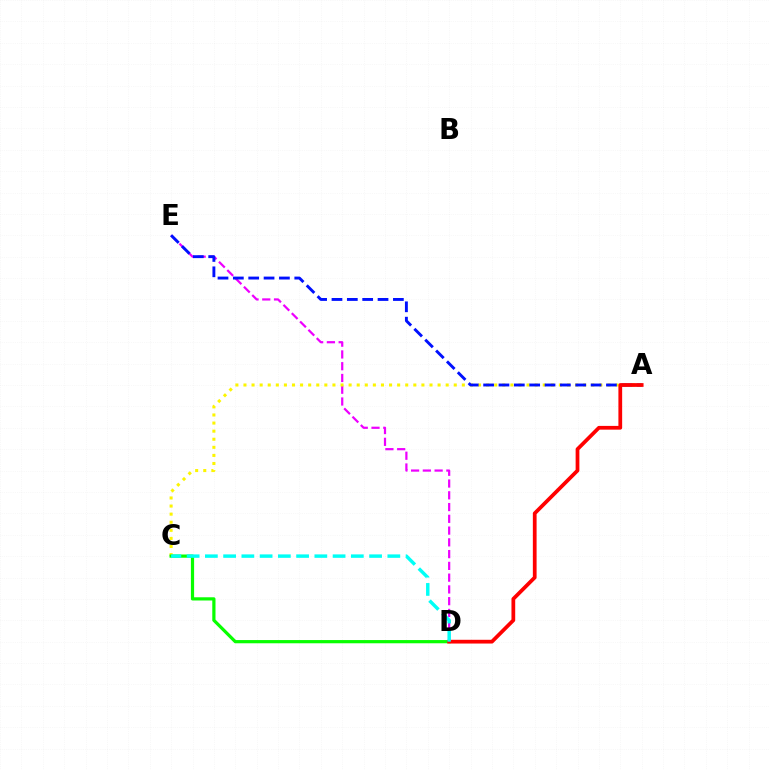{('D', 'E'): [{'color': '#ee00ff', 'line_style': 'dashed', 'thickness': 1.6}], ('A', 'C'): [{'color': '#fcf500', 'line_style': 'dotted', 'thickness': 2.2}], ('C', 'D'): [{'color': '#08ff00', 'line_style': 'solid', 'thickness': 2.31}, {'color': '#00fff6', 'line_style': 'dashed', 'thickness': 2.48}], ('A', 'E'): [{'color': '#0010ff', 'line_style': 'dashed', 'thickness': 2.09}], ('A', 'D'): [{'color': '#ff0000', 'line_style': 'solid', 'thickness': 2.7}]}